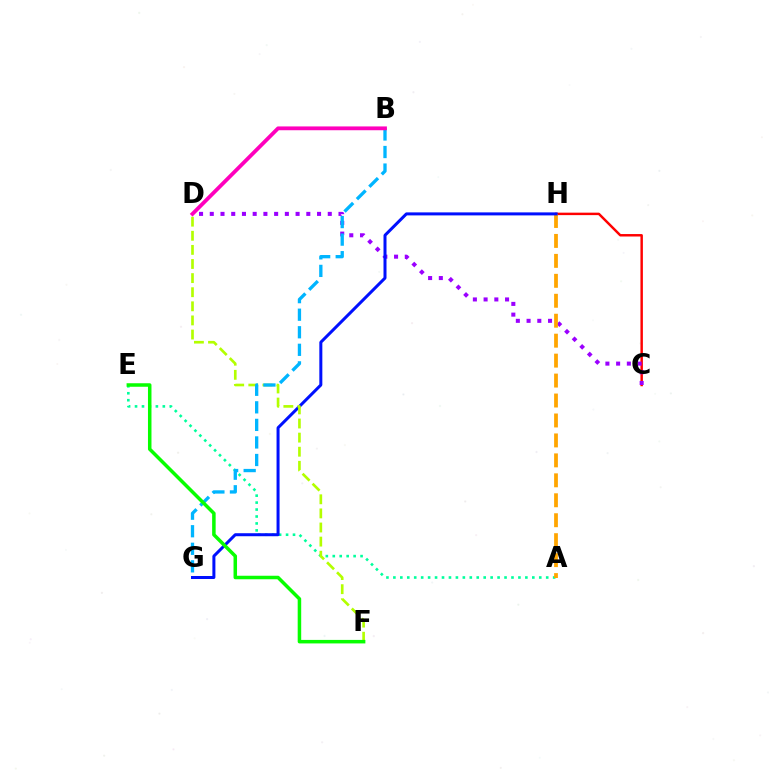{('C', 'H'): [{'color': '#ff0000', 'line_style': 'solid', 'thickness': 1.77}], ('C', 'D'): [{'color': '#9b00ff', 'line_style': 'dotted', 'thickness': 2.91}], ('A', 'E'): [{'color': '#00ff9d', 'line_style': 'dotted', 'thickness': 1.89}], ('A', 'H'): [{'color': '#ffa500', 'line_style': 'dashed', 'thickness': 2.71}], ('G', 'H'): [{'color': '#0010ff', 'line_style': 'solid', 'thickness': 2.17}], ('D', 'F'): [{'color': '#b3ff00', 'line_style': 'dashed', 'thickness': 1.92}], ('B', 'G'): [{'color': '#00b5ff', 'line_style': 'dashed', 'thickness': 2.38}], ('E', 'F'): [{'color': '#08ff00', 'line_style': 'solid', 'thickness': 2.53}], ('B', 'D'): [{'color': '#ff00bd', 'line_style': 'solid', 'thickness': 2.74}]}